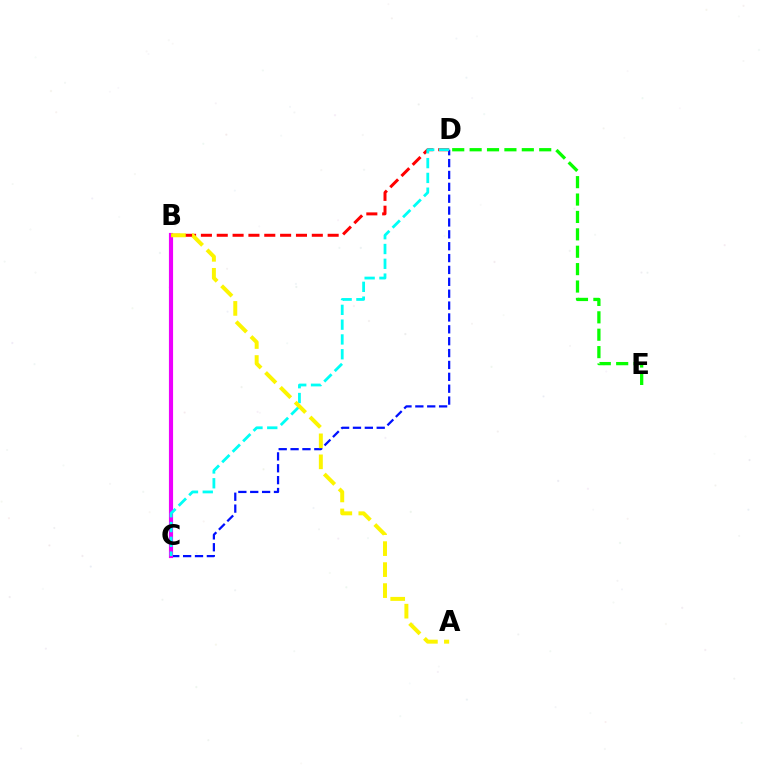{('C', 'D'): [{'color': '#0010ff', 'line_style': 'dashed', 'thickness': 1.61}, {'color': '#00fff6', 'line_style': 'dashed', 'thickness': 2.01}], ('B', 'C'): [{'color': '#ee00ff', 'line_style': 'solid', 'thickness': 2.99}], ('B', 'D'): [{'color': '#ff0000', 'line_style': 'dashed', 'thickness': 2.15}], ('D', 'E'): [{'color': '#08ff00', 'line_style': 'dashed', 'thickness': 2.36}], ('A', 'B'): [{'color': '#fcf500', 'line_style': 'dashed', 'thickness': 2.85}]}